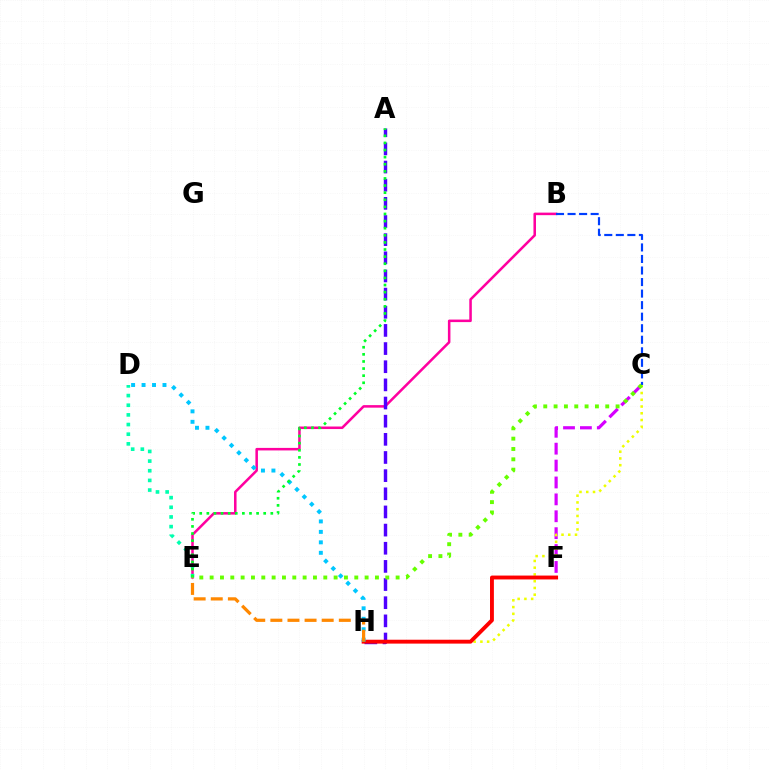{('C', 'F'): [{'color': '#d600ff', 'line_style': 'dashed', 'thickness': 2.3}], ('B', 'E'): [{'color': '#ff00a0', 'line_style': 'solid', 'thickness': 1.83}], ('A', 'H'): [{'color': '#4f00ff', 'line_style': 'dashed', 'thickness': 2.47}], ('C', 'H'): [{'color': '#eeff00', 'line_style': 'dotted', 'thickness': 1.83}], ('F', 'H'): [{'color': '#ff0000', 'line_style': 'solid', 'thickness': 2.79}], ('D', 'E'): [{'color': '#00ffaf', 'line_style': 'dotted', 'thickness': 2.62}], ('D', 'H'): [{'color': '#00c7ff', 'line_style': 'dotted', 'thickness': 2.84}], ('A', 'E'): [{'color': '#00ff27', 'line_style': 'dotted', 'thickness': 1.93}], ('B', 'C'): [{'color': '#003fff', 'line_style': 'dashed', 'thickness': 1.57}], ('E', 'H'): [{'color': '#ff8800', 'line_style': 'dashed', 'thickness': 2.32}], ('C', 'E'): [{'color': '#66ff00', 'line_style': 'dotted', 'thickness': 2.81}]}